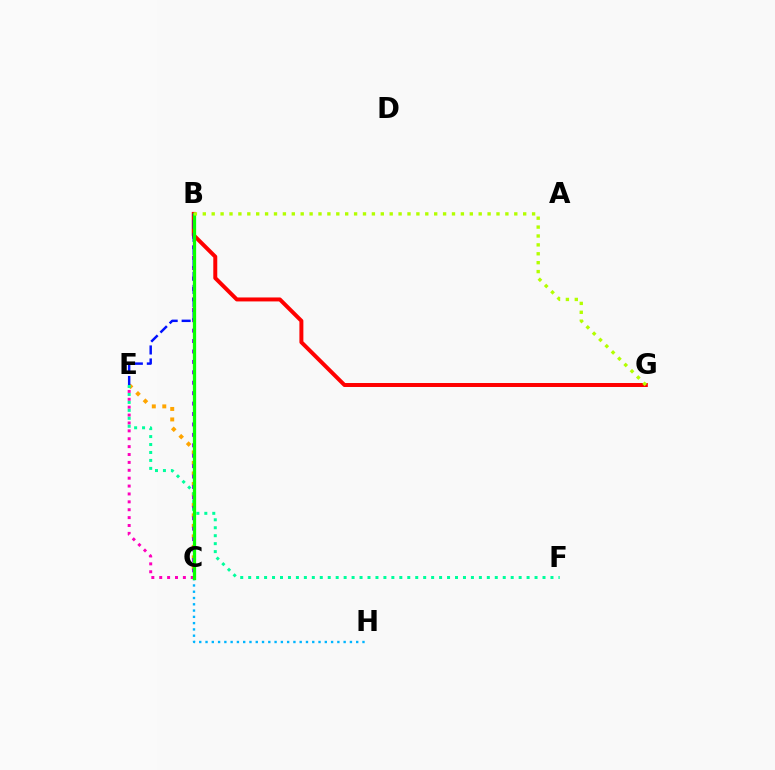{('C', 'E'): [{'color': '#ffa500', 'line_style': 'dotted', 'thickness': 2.85}, {'color': '#ff00bd', 'line_style': 'dotted', 'thickness': 2.14}], ('B', 'C'): [{'color': '#9b00ff', 'line_style': 'dotted', 'thickness': 2.83}, {'color': '#08ff00', 'line_style': 'solid', 'thickness': 2.35}], ('E', 'F'): [{'color': '#00ff9d', 'line_style': 'dotted', 'thickness': 2.16}], ('B', 'G'): [{'color': '#ff0000', 'line_style': 'solid', 'thickness': 2.86}, {'color': '#b3ff00', 'line_style': 'dotted', 'thickness': 2.42}], ('B', 'E'): [{'color': '#0010ff', 'line_style': 'dashed', 'thickness': 1.77}], ('C', 'H'): [{'color': '#00b5ff', 'line_style': 'dotted', 'thickness': 1.71}]}